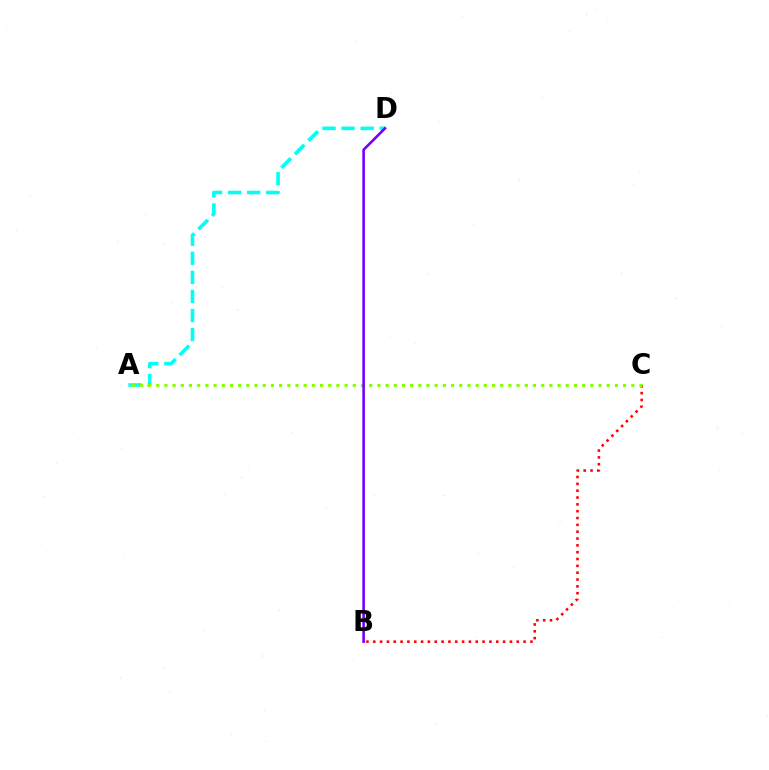{('B', 'C'): [{'color': '#ff0000', 'line_style': 'dotted', 'thickness': 1.86}], ('A', 'D'): [{'color': '#00fff6', 'line_style': 'dashed', 'thickness': 2.59}], ('A', 'C'): [{'color': '#84ff00', 'line_style': 'dotted', 'thickness': 2.23}], ('B', 'D'): [{'color': '#7200ff', 'line_style': 'solid', 'thickness': 1.87}]}